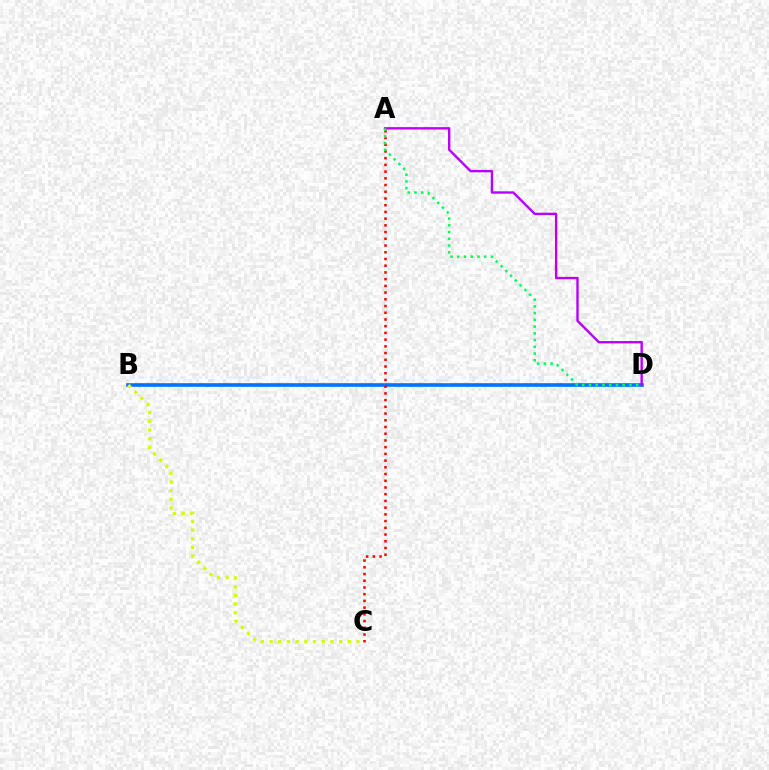{('B', 'D'): [{'color': '#0074ff', 'line_style': 'solid', 'thickness': 2.61}], ('B', 'C'): [{'color': '#d1ff00', 'line_style': 'dotted', 'thickness': 2.36}], ('A', 'C'): [{'color': '#ff0000', 'line_style': 'dotted', 'thickness': 1.83}], ('A', 'D'): [{'color': '#b900ff', 'line_style': 'solid', 'thickness': 1.72}, {'color': '#00ff5c', 'line_style': 'dotted', 'thickness': 1.83}]}